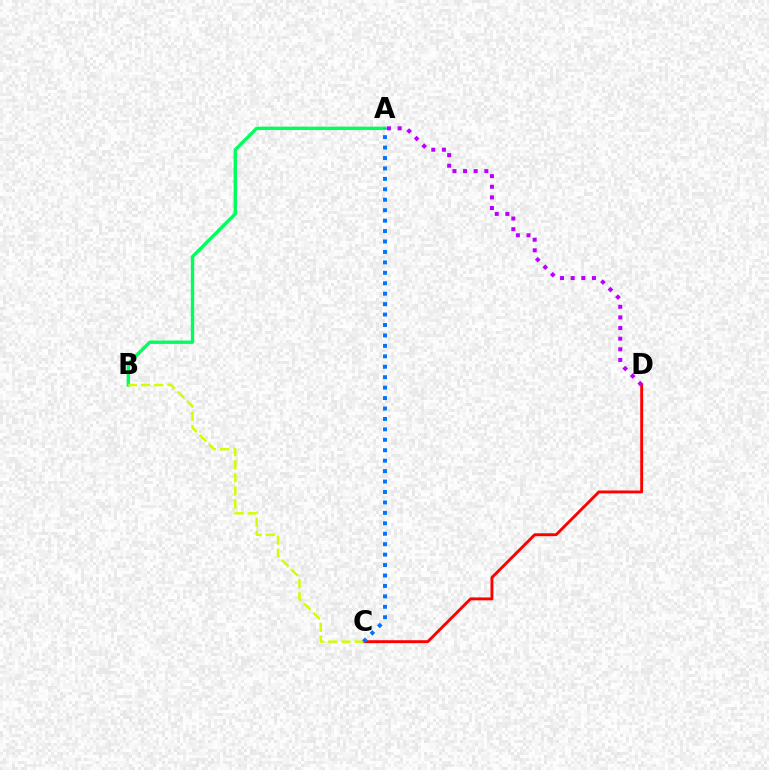{('C', 'D'): [{'color': '#ff0000', 'line_style': 'solid', 'thickness': 2.08}], ('A', 'B'): [{'color': '#00ff5c', 'line_style': 'solid', 'thickness': 2.43}], ('B', 'C'): [{'color': '#d1ff00', 'line_style': 'dashed', 'thickness': 1.78}], ('A', 'D'): [{'color': '#b900ff', 'line_style': 'dotted', 'thickness': 2.89}], ('A', 'C'): [{'color': '#0074ff', 'line_style': 'dotted', 'thickness': 2.84}]}